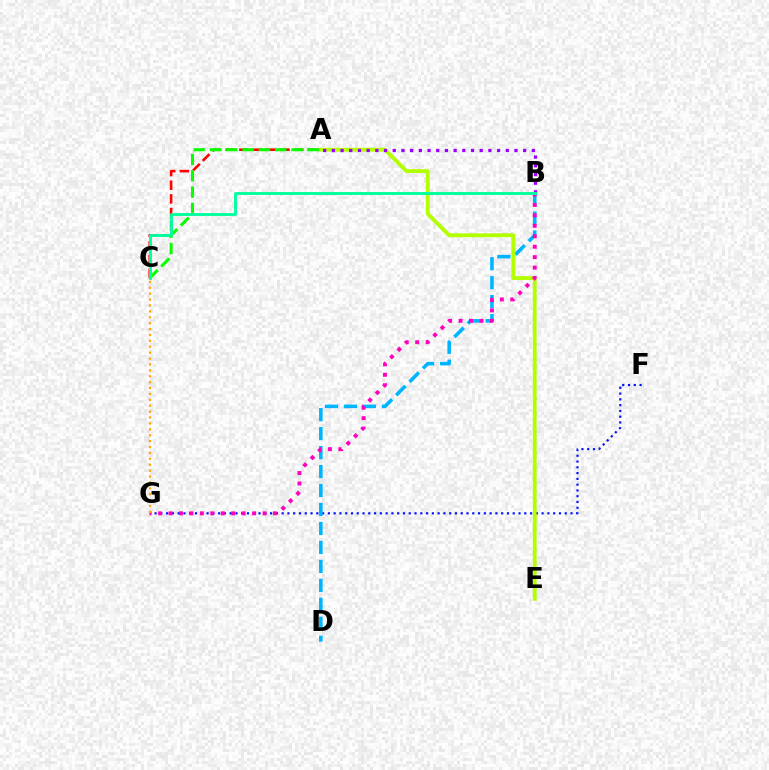{('F', 'G'): [{'color': '#0010ff', 'line_style': 'dotted', 'thickness': 1.57}], ('B', 'D'): [{'color': '#00b5ff', 'line_style': 'dashed', 'thickness': 2.58}], ('A', 'C'): [{'color': '#ff0000', 'line_style': 'dashed', 'thickness': 1.86}, {'color': '#08ff00', 'line_style': 'dashed', 'thickness': 2.22}], ('A', 'E'): [{'color': '#b3ff00', 'line_style': 'solid', 'thickness': 2.76}], ('A', 'B'): [{'color': '#9b00ff', 'line_style': 'dotted', 'thickness': 2.36}], ('B', 'G'): [{'color': '#ff00bd', 'line_style': 'dotted', 'thickness': 2.84}], ('B', 'C'): [{'color': '#00ff9d', 'line_style': 'solid', 'thickness': 2.07}], ('C', 'G'): [{'color': '#ffa500', 'line_style': 'dotted', 'thickness': 1.6}]}